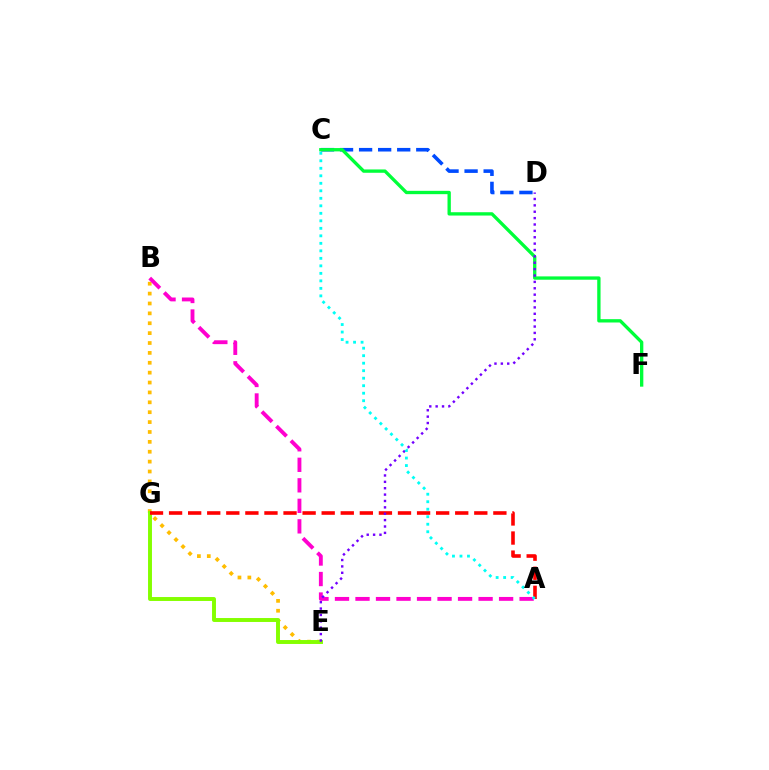{('B', 'E'): [{'color': '#ffbd00', 'line_style': 'dotted', 'thickness': 2.69}], ('E', 'G'): [{'color': '#84ff00', 'line_style': 'solid', 'thickness': 2.83}], ('C', 'D'): [{'color': '#004bff', 'line_style': 'dashed', 'thickness': 2.59}], ('A', 'G'): [{'color': '#ff0000', 'line_style': 'dashed', 'thickness': 2.59}], ('A', 'B'): [{'color': '#ff00cf', 'line_style': 'dashed', 'thickness': 2.79}], ('C', 'F'): [{'color': '#00ff39', 'line_style': 'solid', 'thickness': 2.4}], ('D', 'E'): [{'color': '#7200ff', 'line_style': 'dotted', 'thickness': 1.73}], ('A', 'C'): [{'color': '#00fff6', 'line_style': 'dotted', 'thickness': 2.04}]}